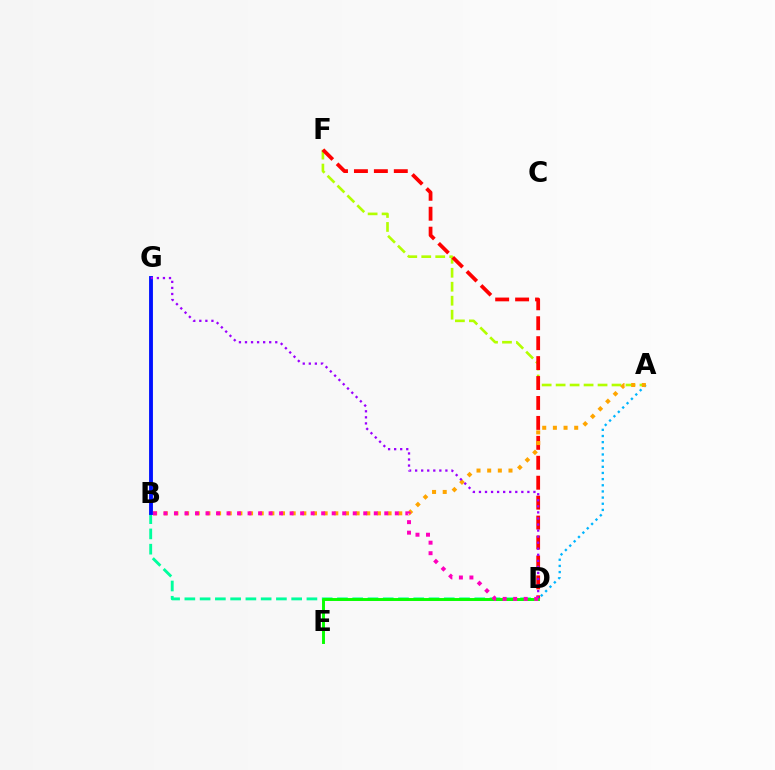{('B', 'D'): [{'color': '#00ff9d', 'line_style': 'dashed', 'thickness': 2.07}, {'color': '#ff00bd', 'line_style': 'dotted', 'thickness': 2.86}], ('A', 'F'): [{'color': '#b3ff00', 'line_style': 'dashed', 'thickness': 1.9}], ('A', 'D'): [{'color': '#00b5ff', 'line_style': 'dotted', 'thickness': 1.67}], ('B', 'G'): [{'color': '#0010ff', 'line_style': 'solid', 'thickness': 2.78}], ('D', 'F'): [{'color': '#ff0000', 'line_style': 'dashed', 'thickness': 2.71}], ('A', 'B'): [{'color': '#ffa500', 'line_style': 'dotted', 'thickness': 2.9}], ('D', 'E'): [{'color': '#08ff00', 'line_style': 'solid', 'thickness': 2.11}], ('D', 'G'): [{'color': '#9b00ff', 'line_style': 'dotted', 'thickness': 1.64}]}